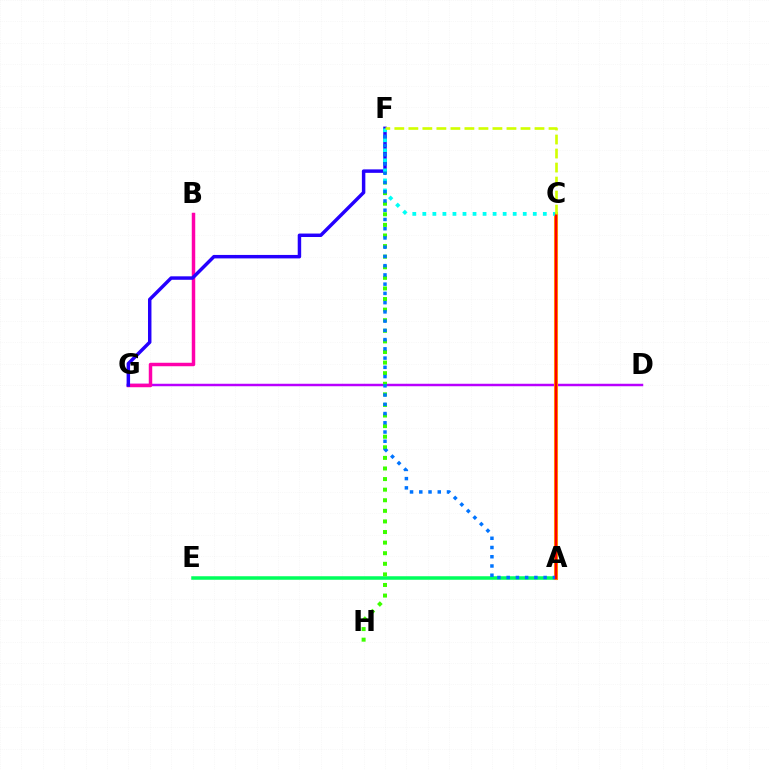{('A', 'E'): [{'color': '#00ff5c', 'line_style': 'solid', 'thickness': 2.53}], ('D', 'G'): [{'color': '#b900ff', 'line_style': 'solid', 'thickness': 1.78}], ('F', 'H'): [{'color': '#3dff00', 'line_style': 'dotted', 'thickness': 2.88}], ('B', 'G'): [{'color': '#ff00ac', 'line_style': 'solid', 'thickness': 2.5}], ('F', 'G'): [{'color': '#2500ff', 'line_style': 'solid', 'thickness': 2.49}], ('A', 'C'): [{'color': '#ff9400', 'line_style': 'solid', 'thickness': 2.91}, {'color': '#ff0000', 'line_style': 'solid', 'thickness': 1.6}], ('C', 'F'): [{'color': '#00fff6', 'line_style': 'dotted', 'thickness': 2.73}, {'color': '#d1ff00', 'line_style': 'dashed', 'thickness': 1.9}], ('A', 'F'): [{'color': '#0074ff', 'line_style': 'dotted', 'thickness': 2.51}]}